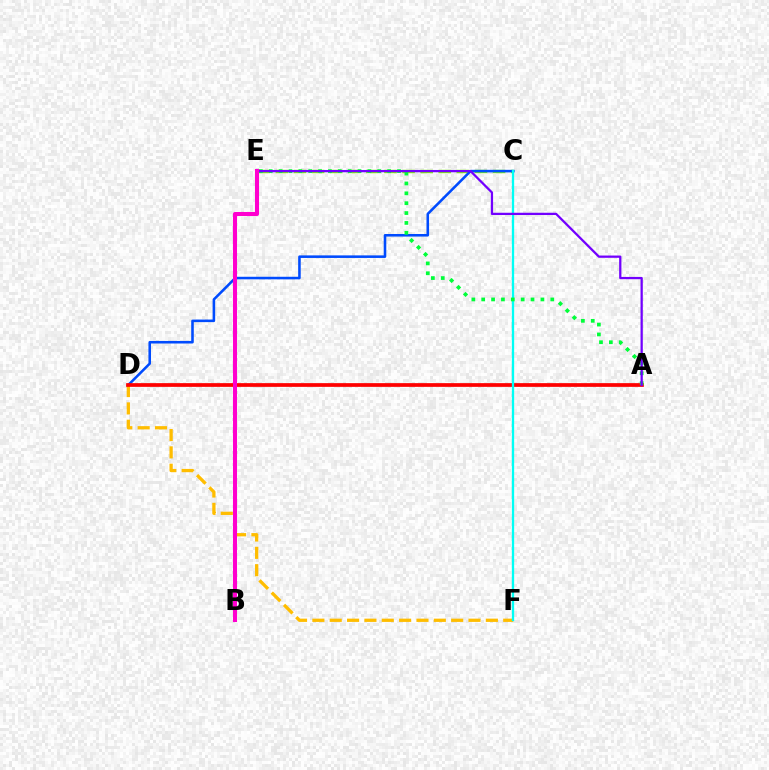{('C', 'E'): [{'color': '#84ff00', 'line_style': 'dashed', 'thickness': 2.46}], ('C', 'D'): [{'color': '#004bff', 'line_style': 'solid', 'thickness': 1.85}], ('D', 'F'): [{'color': '#ffbd00', 'line_style': 'dashed', 'thickness': 2.36}], ('A', 'D'): [{'color': '#ff0000', 'line_style': 'solid', 'thickness': 2.68}], ('C', 'F'): [{'color': '#00fff6', 'line_style': 'solid', 'thickness': 1.66}], ('A', 'E'): [{'color': '#00ff39', 'line_style': 'dotted', 'thickness': 2.68}, {'color': '#7200ff', 'line_style': 'solid', 'thickness': 1.63}], ('B', 'E'): [{'color': '#ff00cf', 'line_style': 'solid', 'thickness': 2.92}]}